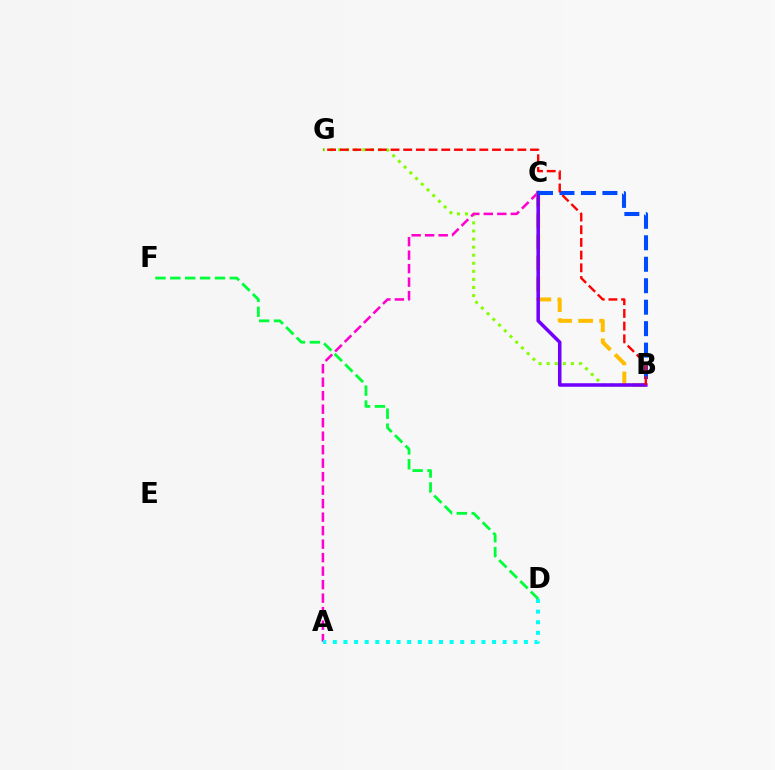{('B', 'G'): [{'color': '#84ff00', 'line_style': 'dotted', 'thickness': 2.19}, {'color': '#ff0000', 'line_style': 'dashed', 'thickness': 1.72}], ('A', 'C'): [{'color': '#ff00cf', 'line_style': 'dashed', 'thickness': 1.83}], ('B', 'C'): [{'color': '#ffbd00', 'line_style': 'dashed', 'thickness': 2.86}, {'color': '#7200ff', 'line_style': 'solid', 'thickness': 2.54}, {'color': '#004bff', 'line_style': 'dashed', 'thickness': 2.92}], ('A', 'D'): [{'color': '#00fff6', 'line_style': 'dotted', 'thickness': 2.88}], ('D', 'F'): [{'color': '#00ff39', 'line_style': 'dashed', 'thickness': 2.02}]}